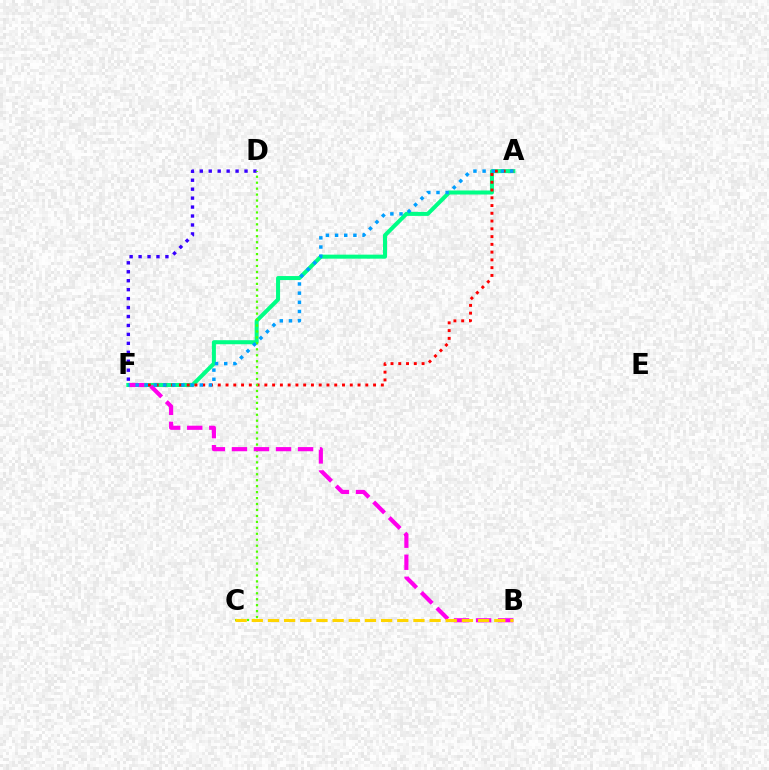{('D', 'F'): [{'color': '#3700ff', 'line_style': 'dotted', 'thickness': 2.43}], ('A', 'F'): [{'color': '#00ff86', 'line_style': 'solid', 'thickness': 2.9}, {'color': '#ff0000', 'line_style': 'dotted', 'thickness': 2.11}, {'color': '#009eff', 'line_style': 'dotted', 'thickness': 2.49}], ('C', 'D'): [{'color': '#4fff00', 'line_style': 'dotted', 'thickness': 1.62}], ('B', 'F'): [{'color': '#ff00ed', 'line_style': 'dashed', 'thickness': 2.99}], ('B', 'C'): [{'color': '#ffd500', 'line_style': 'dashed', 'thickness': 2.2}]}